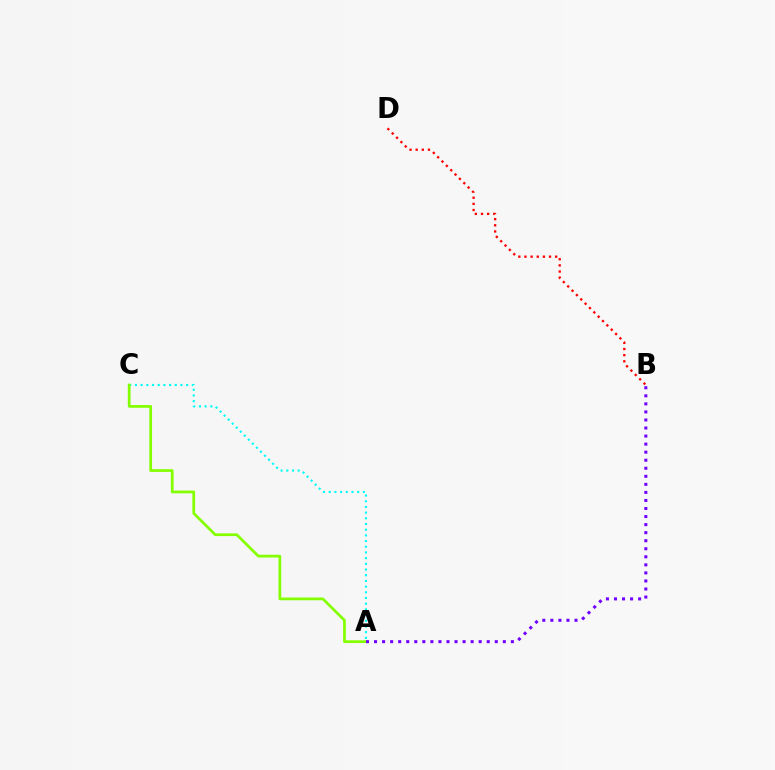{('A', 'C'): [{'color': '#00fff6', 'line_style': 'dotted', 'thickness': 1.55}, {'color': '#84ff00', 'line_style': 'solid', 'thickness': 1.97}], ('B', 'D'): [{'color': '#ff0000', 'line_style': 'dotted', 'thickness': 1.67}], ('A', 'B'): [{'color': '#7200ff', 'line_style': 'dotted', 'thickness': 2.19}]}